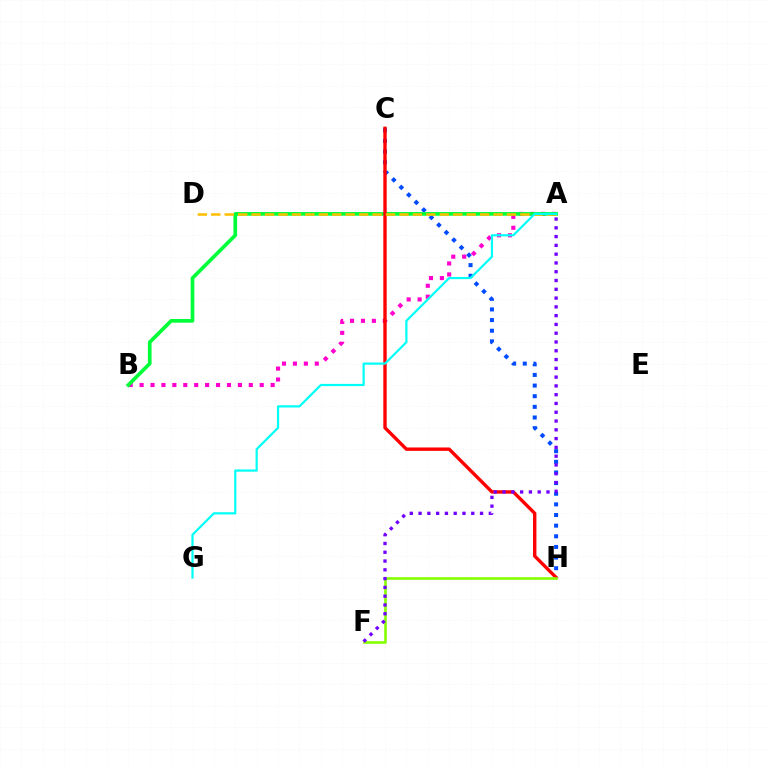{('A', 'B'): [{'color': '#ff00cf', 'line_style': 'dotted', 'thickness': 2.97}, {'color': '#00ff39', 'line_style': 'solid', 'thickness': 2.65}], ('C', 'H'): [{'color': '#004bff', 'line_style': 'dotted', 'thickness': 2.89}, {'color': '#ff0000', 'line_style': 'solid', 'thickness': 2.44}], ('A', 'D'): [{'color': '#ffbd00', 'line_style': 'dashed', 'thickness': 1.83}], ('F', 'H'): [{'color': '#84ff00', 'line_style': 'solid', 'thickness': 1.88}], ('A', 'F'): [{'color': '#7200ff', 'line_style': 'dotted', 'thickness': 2.39}], ('A', 'G'): [{'color': '#00fff6', 'line_style': 'solid', 'thickness': 1.59}]}